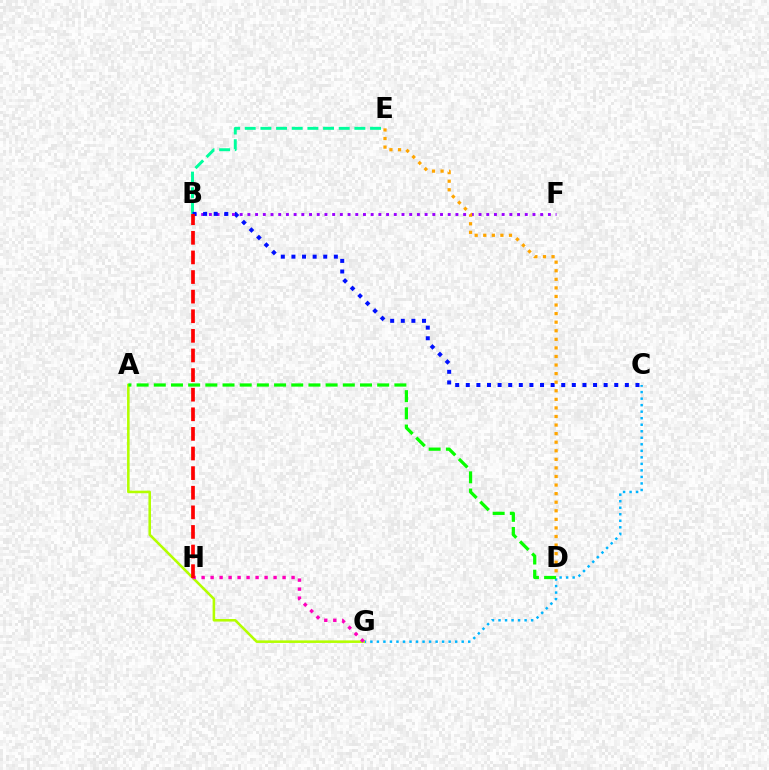{('B', 'E'): [{'color': '#00ff9d', 'line_style': 'dashed', 'thickness': 2.13}], ('C', 'G'): [{'color': '#00b5ff', 'line_style': 'dotted', 'thickness': 1.77}], ('B', 'F'): [{'color': '#9b00ff', 'line_style': 'dotted', 'thickness': 2.09}], ('A', 'G'): [{'color': '#b3ff00', 'line_style': 'solid', 'thickness': 1.85}], ('B', 'C'): [{'color': '#0010ff', 'line_style': 'dotted', 'thickness': 2.88}], ('G', 'H'): [{'color': '#ff00bd', 'line_style': 'dotted', 'thickness': 2.44}], ('A', 'D'): [{'color': '#08ff00', 'line_style': 'dashed', 'thickness': 2.33}], ('B', 'H'): [{'color': '#ff0000', 'line_style': 'dashed', 'thickness': 2.66}], ('D', 'E'): [{'color': '#ffa500', 'line_style': 'dotted', 'thickness': 2.33}]}